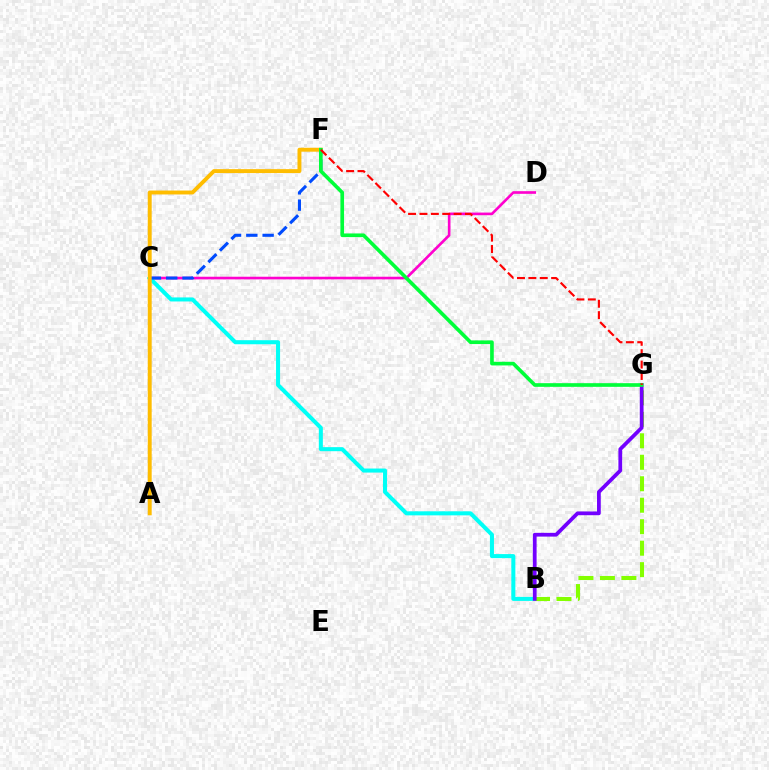{('C', 'D'): [{'color': '#ff00cf', 'line_style': 'solid', 'thickness': 1.91}], ('B', 'C'): [{'color': '#00fff6', 'line_style': 'solid', 'thickness': 2.91}], ('B', 'G'): [{'color': '#84ff00', 'line_style': 'dashed', 'thickness': 2.92}, {'color': '#7200ff', 'line_style': 'solid', 'thickness': 2.7}], ('C', 'F'): [{'color': '#004bff', 'line_style': 'dashed', 'thickness': 2.22}], ('A', 'F'): [{'color': '#ffbd00', 'line_style': 'solid', 'thickness': 2.82}], ('F', 'G'): [{'color': '#00ff39', 'line_style': 'solid', 'thickness': 2.63}, {'color': '#ff0000', 'line_style': 'dashed', 'thickness': 1.55}]}